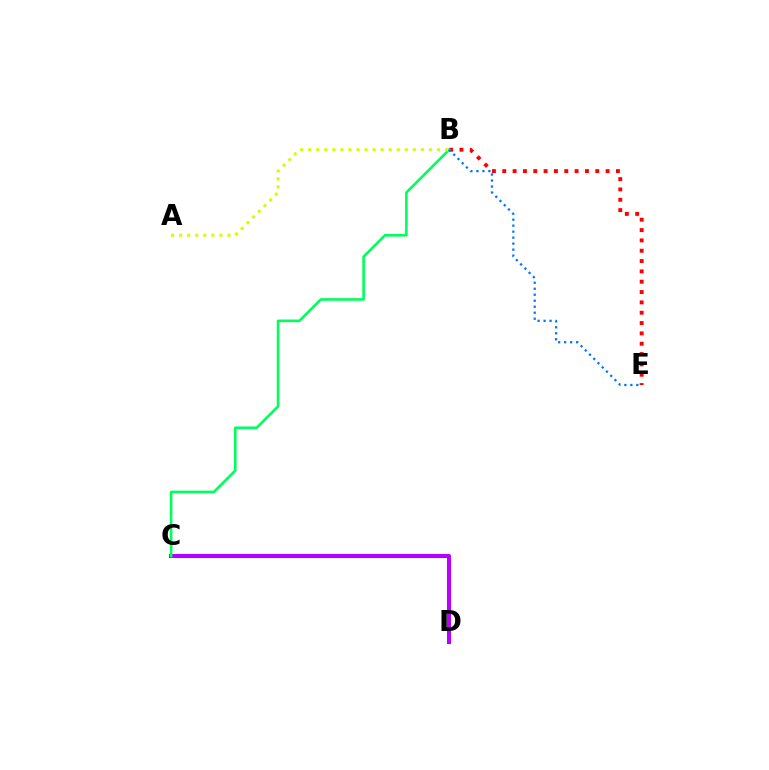{('C', 'D'): [{'color': '#b900ff', 'line_style': 'solid', 'thickness': 2.93}], ('B', 'E'): [{'color': '#ff0000', 'line_style': 'dotted', 'thickness': 2.81}, {'color': '#0074ff', 'line_style': 'dotted', 'thickness': 1.63}], ('B', 'C'): [{'color': '#00ff5c', 'line_style': 'solid', 'thickness': 1.88}], ('A', 'B'): [{'color': '#d1ff00', 'line_style': 'dotted', 'thickness': 2.19}]}